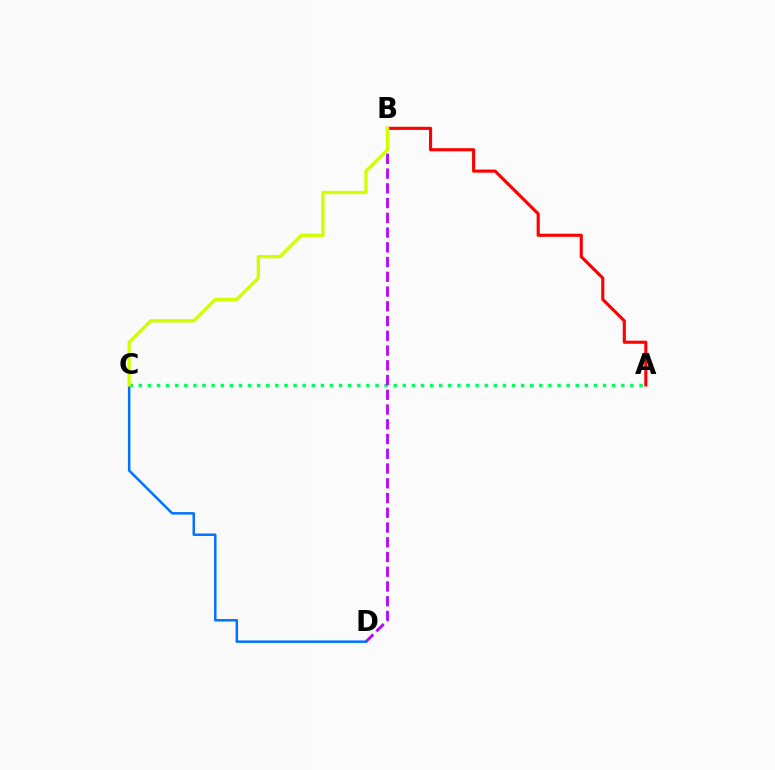{('A', 'C'): [{'color': '#00ff5c', 'line_style': 'dotted', 'thickness': 2.47}], ('B', 'D'): [{'color': '#b900ff', 'line_style': 'dashed', 'thickness': 2.0}], ('C', 'D'): [{'color': '#0074ff', 'line_style': 'solid', 'thickness': 1.8}], ('A', 'B'): [{'color': '#ff0000', 'line_style': 'solid', 'thickness': 2.24}], ('B', 'C'): [{'color': '#d1ff00', 'line_style': 'solid', 'thickness': 2.38}]}